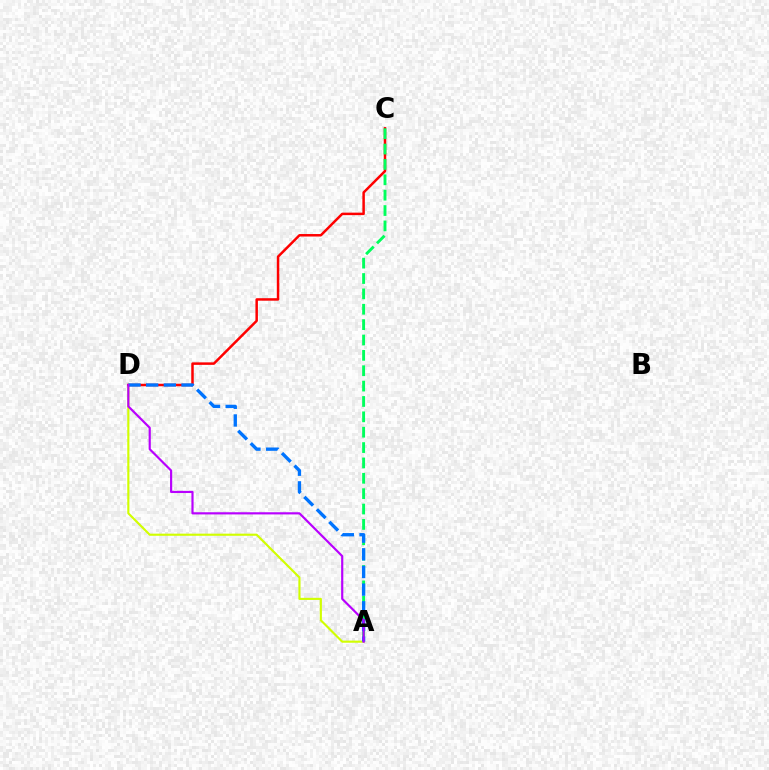{('A', 'D'): [{'color': '#d1ff00', 'line_style': 'solid', 'thickness': 1.54}, {'color': '#0074ff', 'line_style': 'dashed', 'thickness': 2.4}, {'color': '#b900ff', 'line_style': 'solid', 'thickness': 1.56}], ('C', 'D'): [{'color': '#ff0000', 'line_style': 'solid', 'thickness': 1.79}], ('A', 'C'): [{'color': '#00ff5c', 'line_style': 'dashed', 'thickness': 2.09}]}